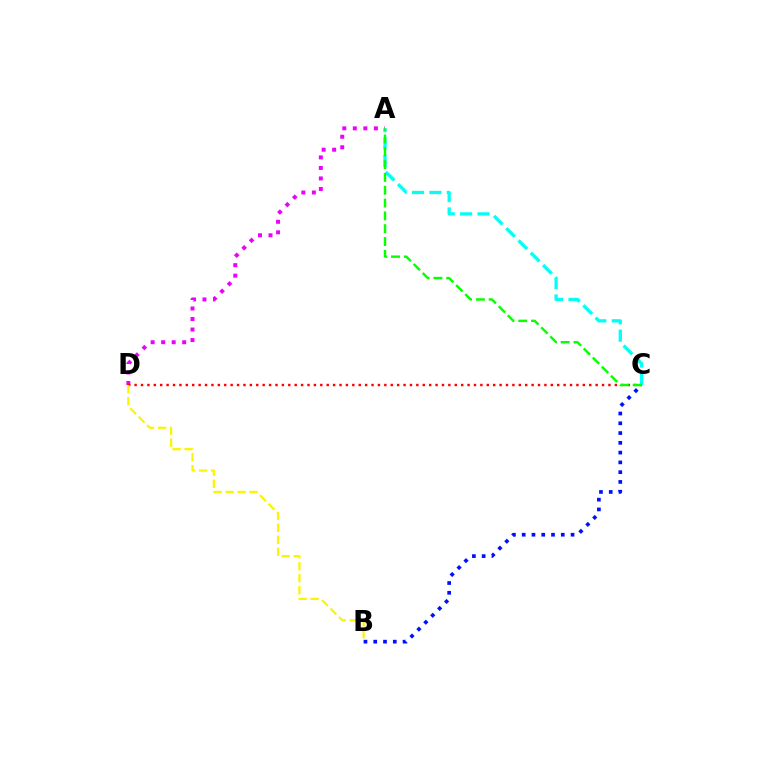{('A', 'D'): [{'color': '#ee00ff', 'line_style': 'dotted', 'thickness': 2.86}], ('C', 'D'): [{'color': '#ff0000', 'line_style': 'dotted', 'thickness': 1.74}], ('A', 'C'): [{'color': '#00fff6', 'line_style': 'dashed', 'thickness': 2.36}, {'color': '#08ff00', 'line_style': 'dashed', 'thickness': 1.74}], ('B', 'C'): [{'color': '#0010ff', 'line_style': 'dotted', 'thickness': 2.66}], ('B', 'D'): [{'color': '#fcf500', 'line_style': 'dashed', 'thickness': 1.63}]}